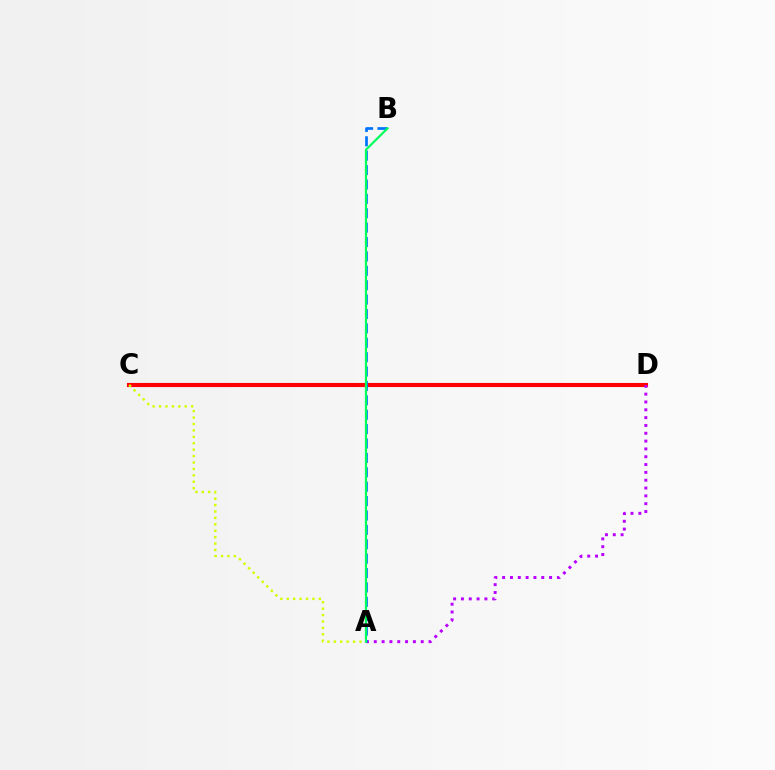{('C', 'D'): [{'color': '#ff0000', 'line_style': 'solid', 'thickness': 2.96}], ('A', 'D'): [{'color': '#b900ff', 'line_style': 'dotted', 'thickness': 2.13}], ('A', 'C'): [{'color': '#d1ff00', 'line_style': 'dotted', 'thickness': 1.74}], ('A', 'B'): [{'color': '#0074ff', 'line_style': 'dashed', 'thickness': 1.96}, {'color': '#00ff5c', 'line_style': 'solid', 'thickness': 1.57}]}